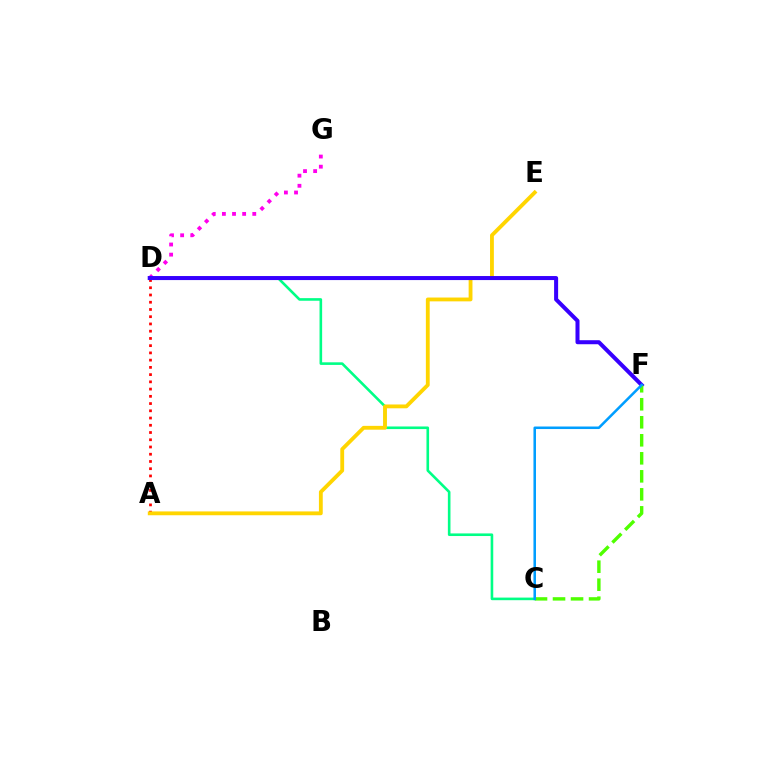{('A', 'D'): [{'color': '#ff0000', 'line_style': 'dotted', 'thickness': 1.97}], ('D', 'G'): [{'color': '#ff00ed', 'line_style': 'dotted', 'thickness': 2.75}], ('C', 'D'): [{'color': '#00ff86', 'line_style': 'solid', 'thickness': 1.88}], ('A', 'E'): [{'color': '#ffd500', 'line_style': 'solid', 'thickness': 2.76}], ('D', 'F'): [{'color': '#3700ff', 'line_style': 'solid', 'thickness': 2.9}], ('C', 'F'): [{'color': '#4fff00', 'line_style': 'dashed', 'thickness': 2.45}, {'color': '#009eff', 'line_style': 'solid', 'thickness': 1.83}]}